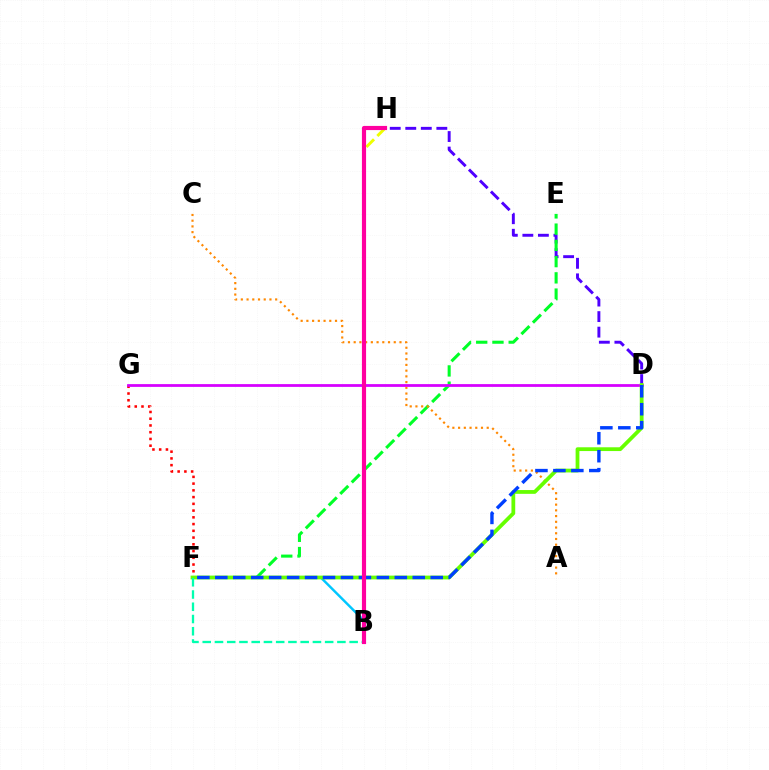{('D', 'H'): [{'color': '#4f00ff', 'line_style': 'dashed', 'thickness': 2.11}], ('E', 'F'): [{'color': '#00ff27', 'line_style': 'dashed', 'thickness': 2.21}], ('B', 'F'): [{'color': '#00c7ff', 'line_style': 'solid', 'thickness': 1.76}, {'color': '#00ffaf', 'line_style': 'dashed', 'thickness': 1.66}], ('F', 'G'): [{'color': '#ff0000', 'line_style': 'dotted', 'thickness': 1.83}], ('A', 'C'): [{'color': '#ff8800', 'line_style': 'dotted', 'thickness': 1.56}], ('D', 'G'): [{'color': '#d600ff', 'line_style': 'solid', 'thickness': 1.99}], ('D', 'F'): [{'color': '#66ff00', 'line_style': 'solid', 'thickness': 2.72}, {'color': '#003fff', 'line_style': 'dashed', 'thickness': 2.44}], ('B', 'H'): [{'color': '#eeff00', 'line_style': 'dashed', 'thickness': 2.11}, {'color': '#ff00a0', 'line_style': 'solid', 'thickness': 2.99}]}